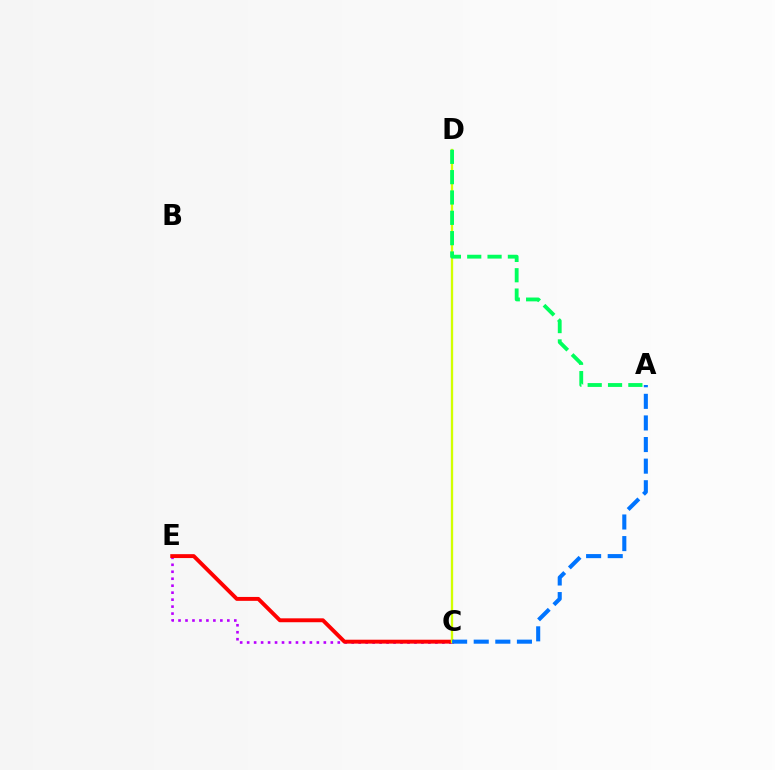{('C', 'E'): [{'color': '#b900ff', 'line_style': 'dotted', 'thickness': 1.89}, {'color': '#ff0000', 'line_style': 'solid', 'thickness': 2.81}], ('C', 'D'): [{'color': '#d1ff00', 'line_style': 'solid', 'thickness': 1.67}], ('A', 'D'): [{'color': '#00ff5c', 'line_style': 'dashed', 'thickness': 2.76}], ('A', 'C'): [{'color': '#0074ff', 'line_style': 'dashed', 'thickness': 2.93}]}